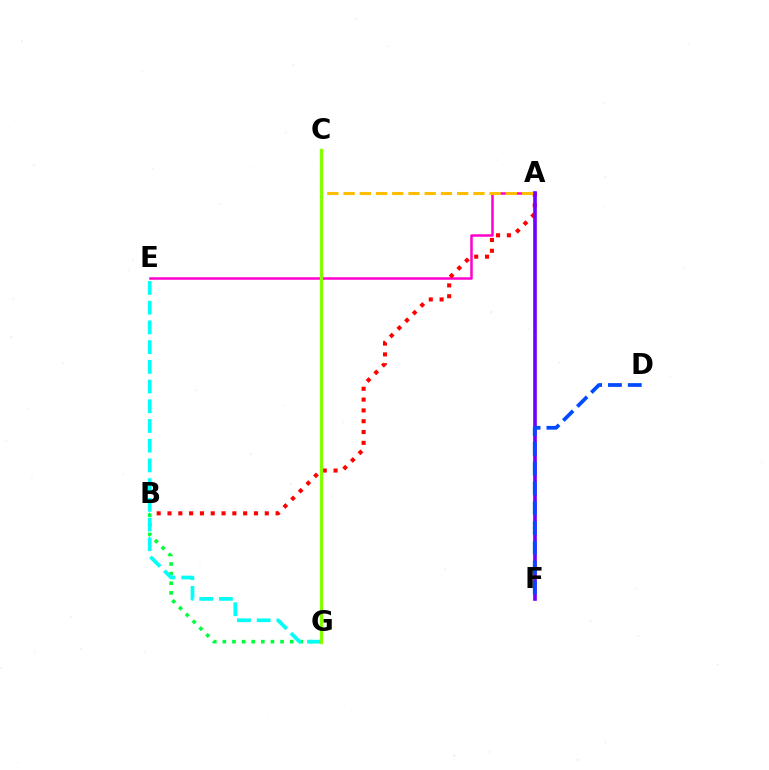{('B', 'G'): [{'color': '#00ff39', 'line_style': 'dotted', 'thickness': 2.61}], ('A', 'E'): [{'color': '#ff00cf', 'line_style': 'solid', 'thickness': 1.8}], ('E', 'G'): [{'color': '#00fff6', 'line_style': 'dashed', 'thickness': 2.68}], ('A', 'B'): [{'color': '#ff0000', 'line_style': 'dotted', 'thickness': 2.94}], ('A', 'F'): [{'color': '#7200ff', 'line_style': 'solid', 'thickness': 2.62}], ('A', 'C'): [{'color': '#ffbd00', 'line_style': 'dashed', 'thickness': 2.2}], ('D', 'F'): [{'color': '#004bff', 'line_style': 'dashed', 'thickness': 2.69}], ('C', 'G'): [{'color': '#84ff00', 'line_style': 'solid', 'thickness': 2.36}]}